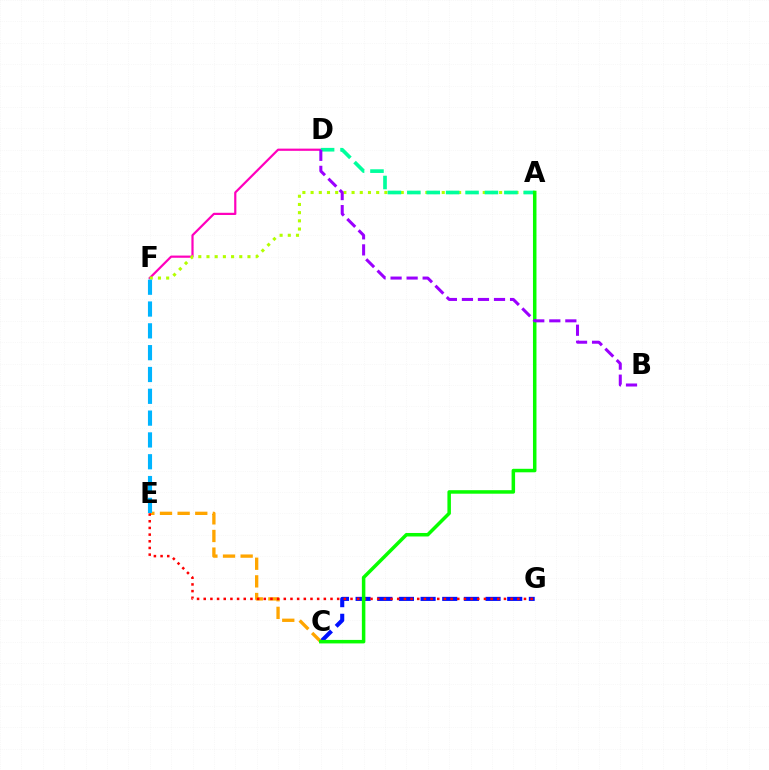{('C', 'G'): [{'color': '#0010ff', 'line_style': 'dashed', 'thickness': 2.94}], ('D', 'F'): [{'color': '#ff00bd', 'line_style': 'solid', 'thickness': 1.59}], ('C', 'E'): [{'color': '#ffa500', 'line_style': 'dashed', 'thickness': 2.4}], ('A', 'F'): [{'color': '#b3ff00', 'line_style': 'dotted', 'thickness': 2.23}], ('E', 'G'): [{'color': '#ff0000', 'line_style': 'dotted', 'thickness': 1.81}], ('E', 'F'): [{'color': '#00b5ff', 'line_style': 'dashed', 'thickness': 2.96}], ('A', 'D'): [{'color': '#00ff9d', 'line_style': 'dashed', 'thickness': 2.64}], ('A', 'C'): [{'color': '#08ff00', 'line_style': 'solid', 'thickness': 2.52}], ('B', 'D'): [{'color': '#9b00ff', 'line_style': 'dashed', 'thickness': 2.18}]}